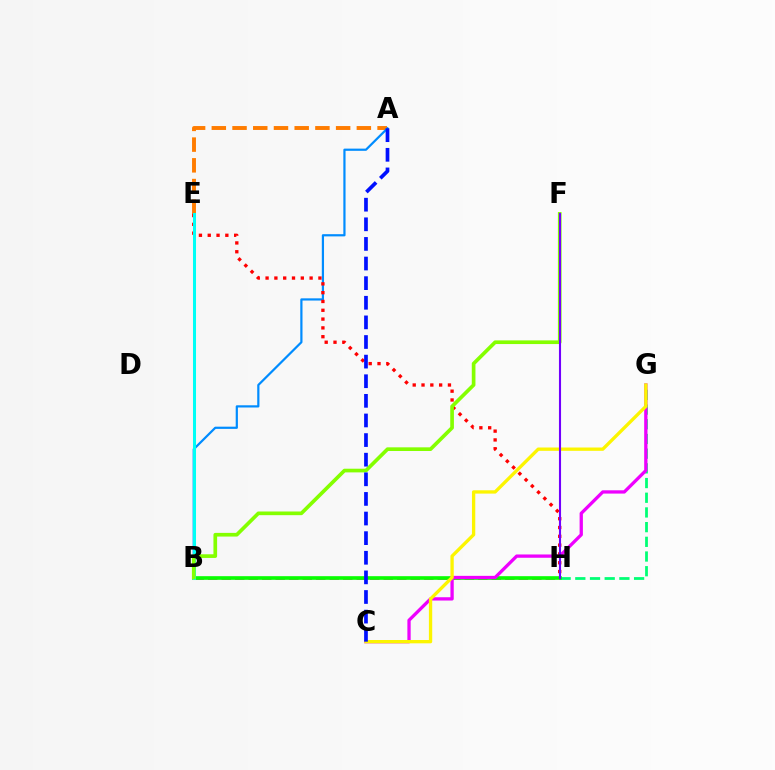{('A', 'E'): [{'color': '#ff7c00', 'line_style': 'dashed', 'thickness': 2.81}], ('A', 'B'): [{'color': '#008cff', 'line_style': 'solid', 'thickness': 1.59}], ('B', 'H'): [{'color': '#ff0094', 'line_style': 'dashed', 'thickness': 1.83}, {'color': '#08ff00', 'line_style': 'solid', 'thickness': 2.62}], ('E', 'H'): [{'color': '#ff0000', 'line_style': 'dotted', 'thickness': 2.39}], ('G', 'H'): [{'color': '#00ff74', 'line_style': 'dashed', 'thickness': 2.0}], ('B', 'E'): [{'color': '#00fff6', 'line_style': 'solid', 'thickness': 2.18}], ('C', 'G'): [{'color': '#ee00ff', 'line_style': 'solid', 'thickness': 2.37}, {'color': '#fcf500', 'line_style': 'solid', 'thickness': 2.39}], ('B', 'F'): [{'color': '#84ff00', 'line_style': 'solid', 'thickness': 2.64}], ('F', 'H'): [{'color': '#7200ff', 'line_style': 'solid', 'thickness': 1.51}], ('A', 'C'): [{'color': '#0010ff', 'line_style': 'dashed', 'thickness': 2.66}]}